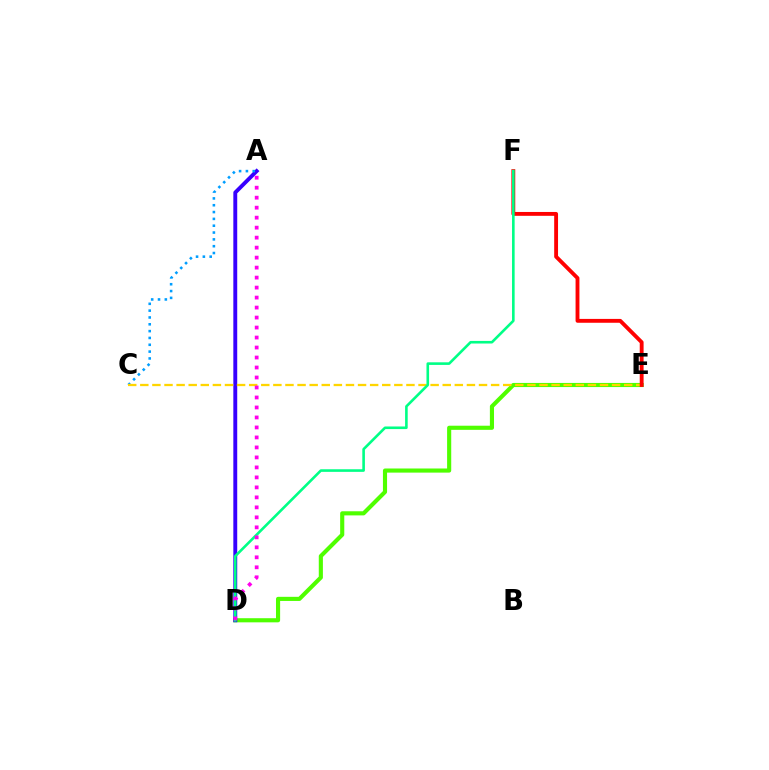{('D', 'E'): [{'color': '#4fff00', 'line_style': 'solid', 'thickness': 2.97}], ('A', 'D'): [{'color': '#3700ff', 'line_style': 'solid', 'thickness': 2.8}, {'color': '#ff00ed', 'line_style': 'dotted', 'thickness': 2.71}], ('A', 'C'): [{'color': '#009eff', 'line_style': 'dotted', 'thickness': 1.86}], ('C', 'E'): [{'color': '#ffd500', 'line_style': 'dashed', 'thickness': 1.64}], ('E', 'F'): [{'color': '#ff0000', 'line_style': 'solid', 'thickness': 2.78}], ('D', 'F'): [{'color': '#00ff86', 'line_style': 'solid', 'thickness': 1.88}]}